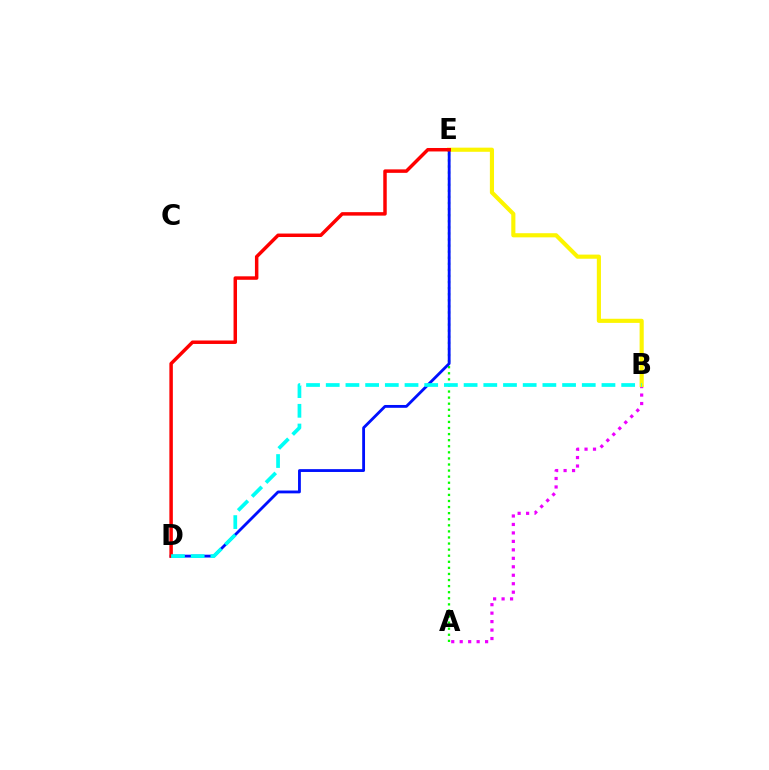{('A', 'E'): [{'color': '#08ff00', 'line_style': 'dotted', 'thickness': 1.65}], ('A', 'B'): [{'color': '#ee00ff', 'line_style': 'dotted', 'thickness': 2.3}], ('B', 'E'): [{'color': '#fcf500', 'line_style': 'solid', 'thickness': 2.97}], ('D', 'E'): [{'color': '#0010ff', 'line_style': 'solid', 'thickness': 2.04}, {'color': '#ff0000', 'line_style': 'solid', 'thickness': 2.5}], ('B', 'D'): [{'color': '#00fff6', 'line_style': 'dashed', 'thickness': 2.68}]}